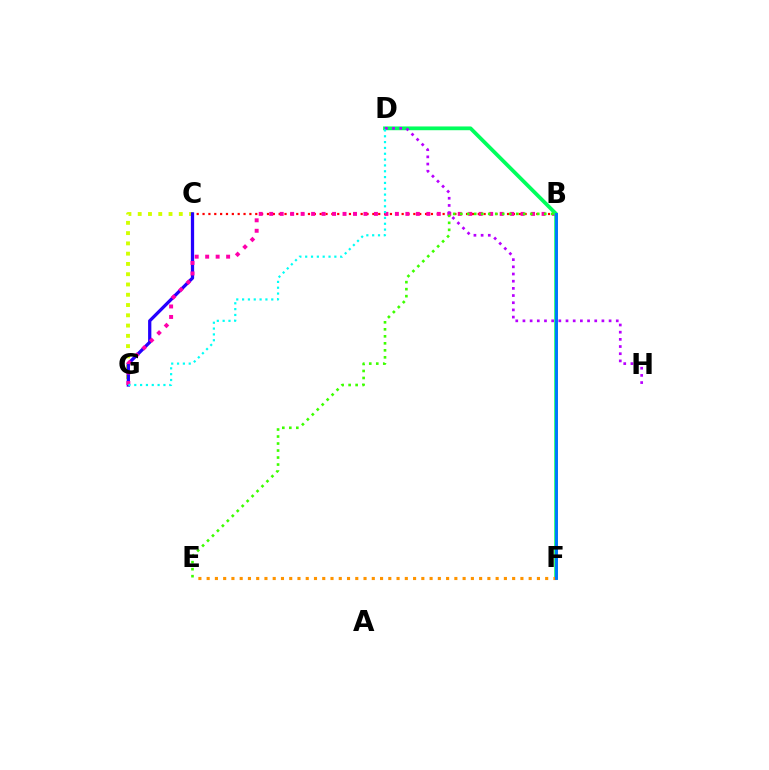{('B', 'C'): [{'color': '#ff0000', 'line_style': 'dotted', 'thickness': 1.59}], ('C', 'G'): [{'color': '#d1ff00', 'line_style': 'dotted', 'thickness': 2.79}, {'color': '#2500ff', 'line_style': 'solid', 'thickness': 2.35}], ('B', 'G'): [{'color': '#ff00ac', 'line_style': 'dotted', 'thickness': 2.85}], ('D', 'F'): [{'color': '#00ff5c', 'line_style': 'solid', 'thickness': 2.71}], ('E', 'F'): [{'color': '#ff9400', 'line_style': 'dotted', 'thickness': 2.24}], ('B', 'E'): [{'color': '#3dff00', 'line_style': 'dotted', 'thickness': 1.9}], ('B', 'F'): [{'color': '#0074ff', 'line_style': 'solid', 'thickness': 2.07}], ('D', 'H'): [{'color': '#b900ff', 'line_style': 'dotted', 'thickness': 1.95}], ('D', 'G'): [{'color': '#00fff6', 'line_style': 'dotted', 'thickness': 1.59}]}